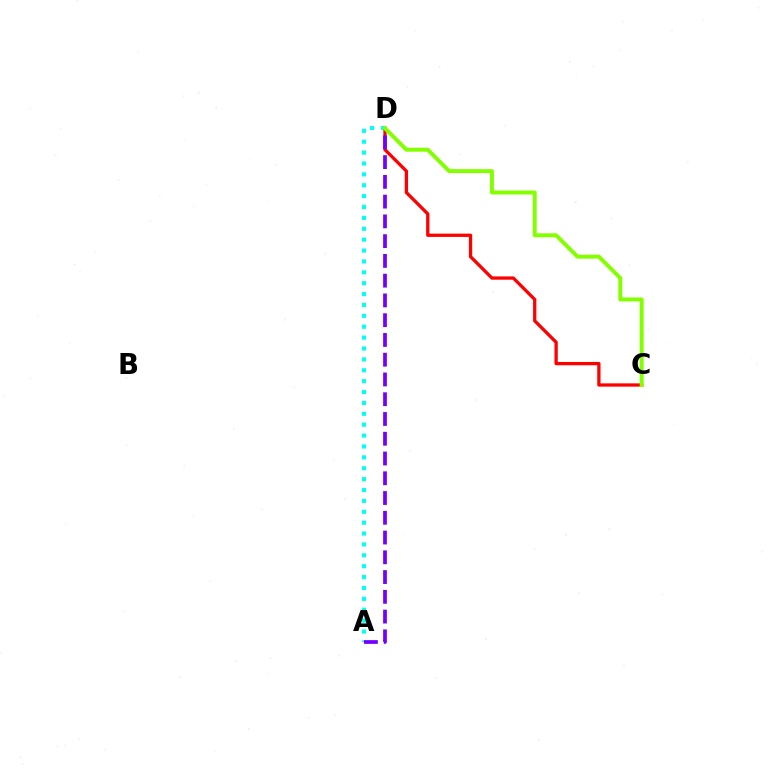{('C', 'D'): [{'color': '#ff0000', 'line_style': 'solid', 'thickness': 2.36}, {'color': '#84ff00', 'line_style': 'solid', 'thickness': 2.85}], ('A', 'D'): [{'color': '#00fff6', 'line_style': 'dotted', 'thickness': 2.96}, {'color': '#7200ff', 'line_style': 'dashed', 'thickness': 2.68}]}